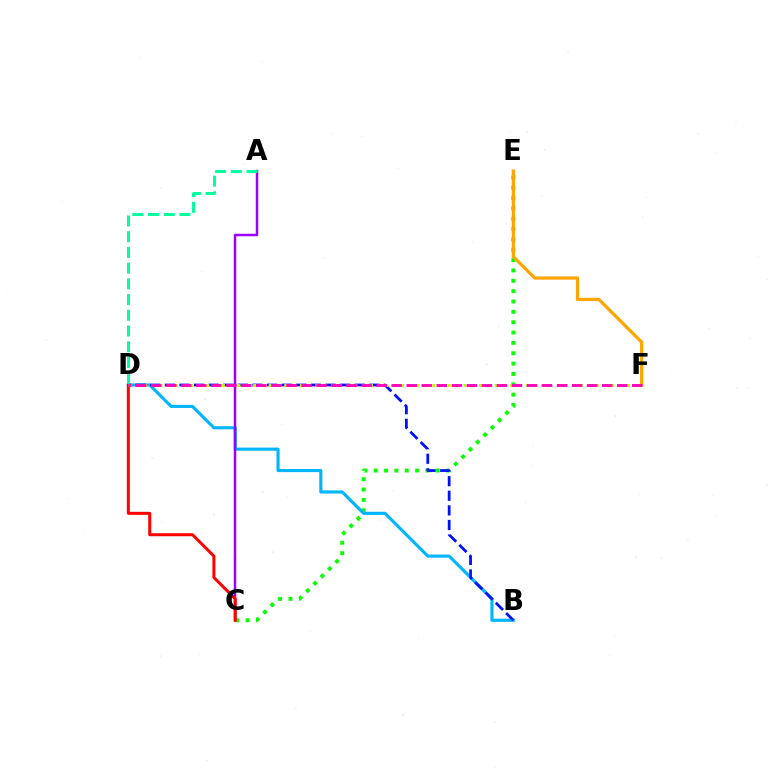{('C', 'E'): [{'color': '#08ff00', 'line_style': 'dotted', 'thickness': 2.81}], ('B', 'D'): [{'color': '#00b5ff', 'line_style': 'solid', 'thickness': 2.25}, {'color': '#0010ff', 'line_style': 'dashed', 'thickness': 1.98}], ('E', 'F'): [{'color': '#ffa500', 'line_style': 'solid', 'thickness': 2.32}], ('A', 'C'): [{'color': '#9b00ff', 'line_style': 'solid', 'thickness': 1.79}], ('C', 'D'): [{'color': '#ff0000', 'line_style': 'solid', 'thickness': 2.17}], ('A', 'D'): [{'color': '#00ff9d', 'line_style': 'dashed', 'thickness': 2.14}], ('D', 'F'): [{'color': '#b3ff00', 'line_style': 'dotted', 'thickness': 2.12}, {'color': '#ff00bd', 'line_style': 'dashed', 'thickness': 2.04}]}